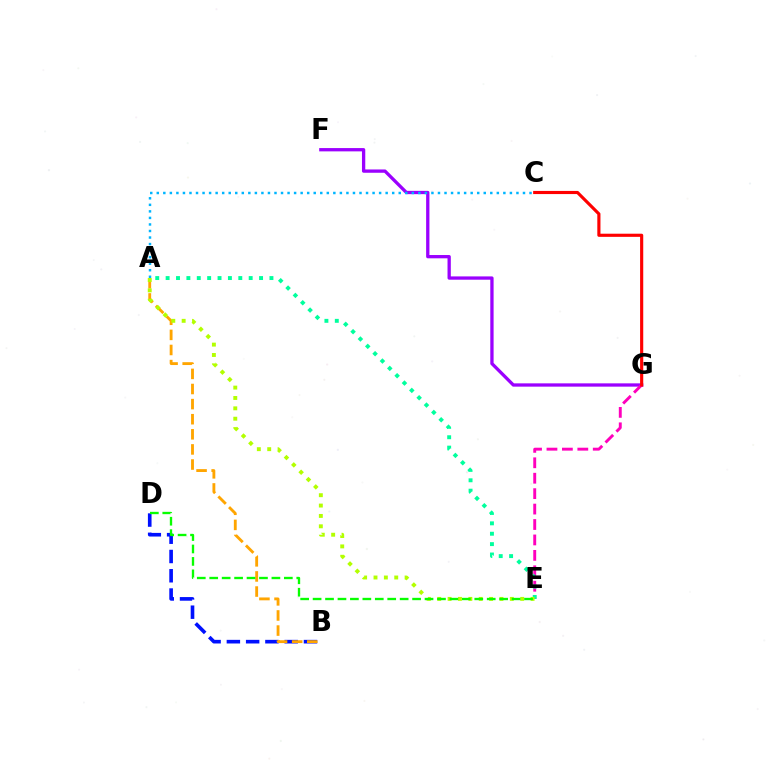{('F', 'G'): [{'color': '#9b00ff', 'line_style': 'solid', 'thickness': 2.37}], ('B', 'D'): [{'color': '#0010ff', 'line_style': 'dashed', 'thickness': 2.62}], ('E', 'G'): [{'color': '#ff00bd', 'line_style': 'dashed', 'thickness': 2.1}], ('A', 'E'): [{'color': '#00ff9d', 'line_style': 'dotted', 'thickness': 2.82}, {'color': '#b3ff00', 'line_style': 'dotted', 'thickness': 2.82}], ('A', 'B'): [{'color': '#ffa500', 'line_style': 'dashed', 'thickness': 2.05}], ('C', 'G'): [{'color': '#ff0000', 'line_style': 'solid', 'thickness': 2.26}], ('D', 'E'): [{'color': '#08ff00', 'line_style': 'dashed', 'thickness': 1.69}], ('A', 'C'): [{'color': '#00b5ff', 'line_style': 'dotted', 'thickness': 1.78}]}